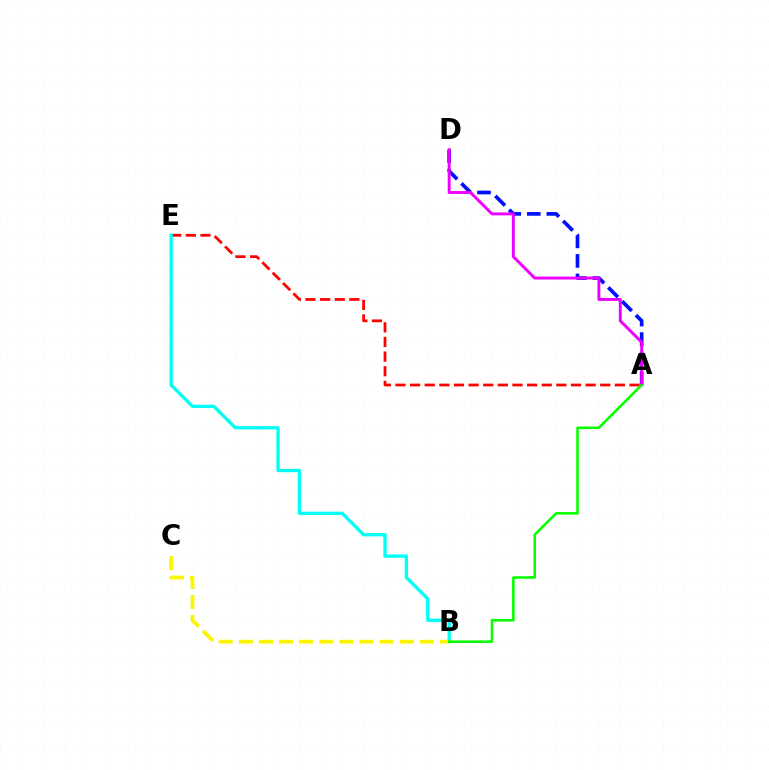{('A', 'E'): [{'color': '#ff0000', 'line_style': 'dashed', 'thickness': 1.99}], ('A', 'D'): [{'color': '#0010ff', 'line_style': 'dashed', 'thickness': 2.66}, {'color': '#ee00ff', 'line_style': 'solid', 'thickness': 2.1}], ('B', 'E'): [{'color': '#00fff6', 'line_style': 'solid', 'thickness': 2.39}], ('B', 'C'): [{'color': '#fcf500', 'line_style': 'dashed', 'thickness': 2.73}], ('A', 'B'): [{'color': '#08ff00', 'line_style': 'solid', 'thickness': 1.85}]}